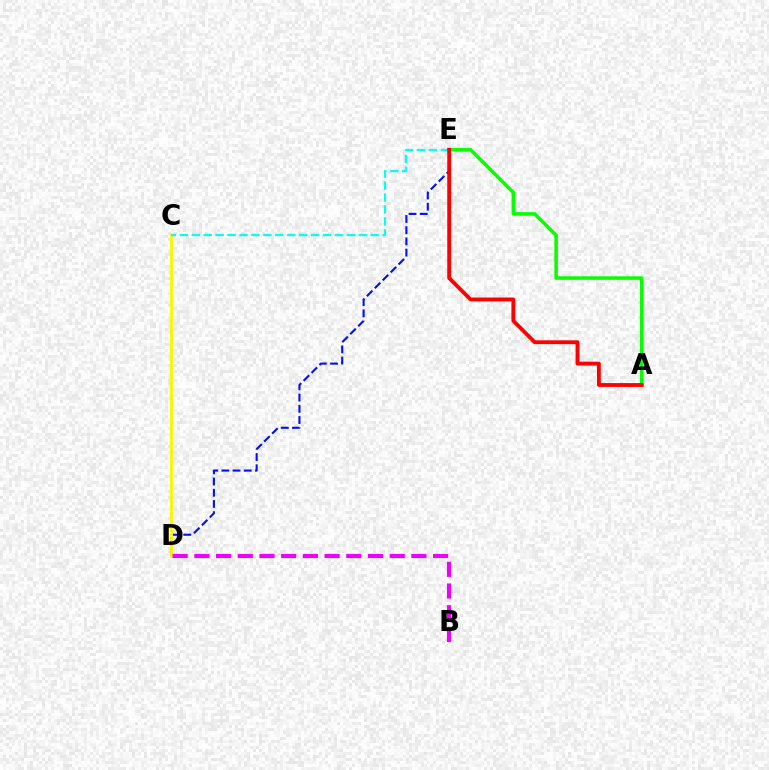{('A', 'E'): [{'color': '#08ff00', 'line_style': 'solid', 'thickness': 2.55}, {'color': '#ff0000', 'line_style': 'solid', 'thickness': 2.76}], ('D', 'E'): [{'color': '#0010ff', 'line_style': 'dashed', 'thickness': 1.52}], ('C', 'D'): [{'color': '#fcf500', 'line_style': 'solid', 'thickness': 2.04}], ('C', 'E'): [{'color': '#00fff6', 'line_style': 'dashed', 'thickness': 1.62}], ('B', 'D'): [{'color': '#ee00ff', 'line_style': 'dashed', 'thickness': 2.95}]}